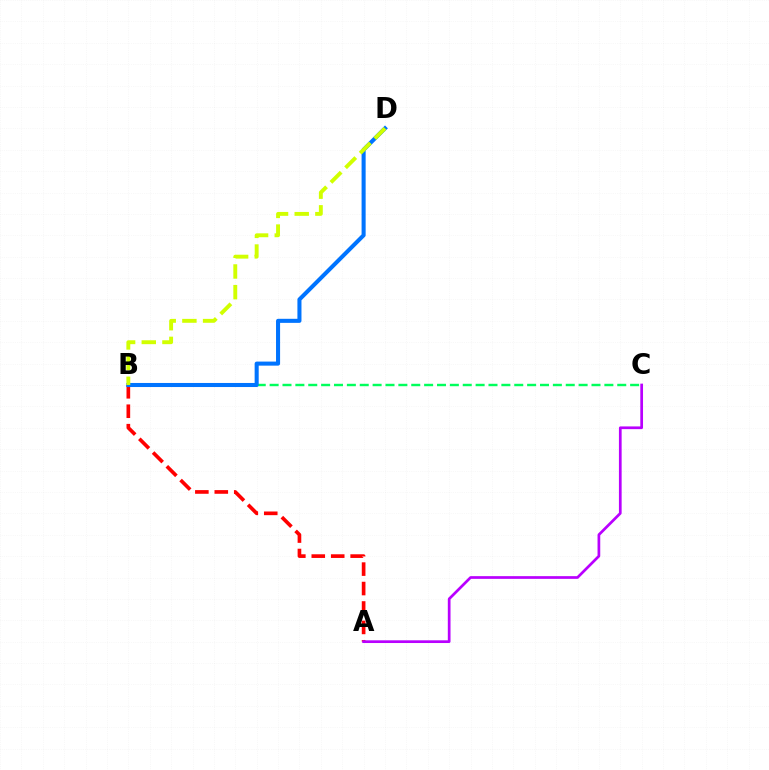{('A', 'B'): [{'color': '#ff0000', 'line_style': 'dashed', 'thickness': 2.64}], ('B', 'C'): [{'color': '#00ff5c', 'line_style': 'dashed', 'thickness': 1.75}], ('B', 'D'): [{'color': '#0074ff', 'line_style': 'solid', 'thickness': 2.92}, {'color': '#d1ff00', 'line_style': 'dashed', 'thickness': 2.81}], ('A', 'C'): [{'color': '#b900ff', 'line_style': 'solid', 'thickness': 1.95}]}